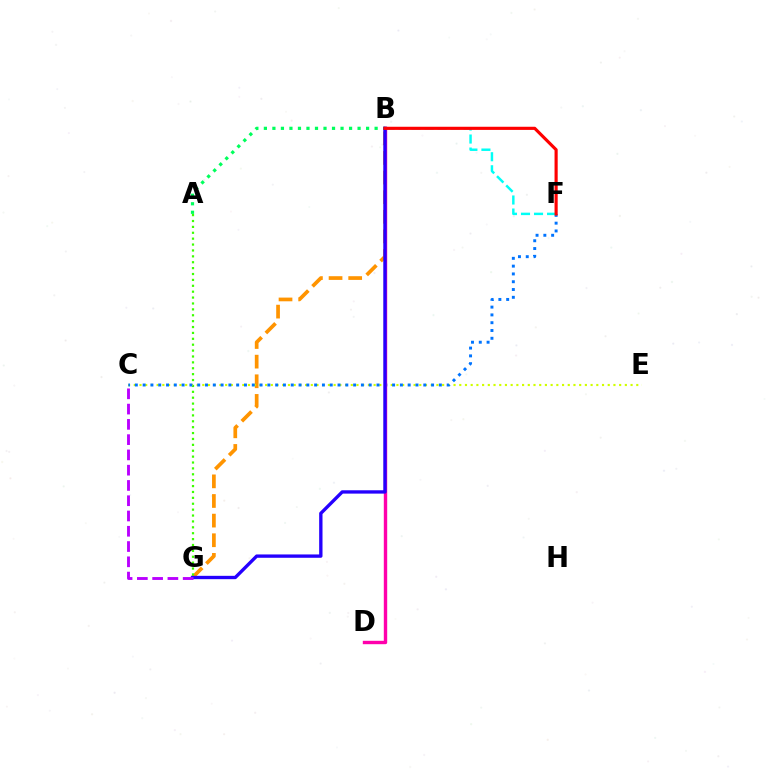{('B', 'G'): [{'color': '#ff9400', 'line_style': 'dashed', 'thickness': 2.67}, {'color': '#2500ff', 'line_style': 'solid', 'thickness': 2.41}], ('A', 'G'): [{'color': '#3dff00', 'line_style': 'dotted', 'thickness': 1.6}], ('C', 'E'): [{'color': '#d1ff00', 'line_style': 'dotted', 'thickness': 1.55}], ('A', 'B'): [{'color': '#00ff5c', 'line_style': 'dotted', 'thickness': 2.31}], ('C', 'F'): [{'color': '#0074ff', 'line_style': 'dotted', 'thickness': 2.12}], ('B', 'F'): [{'color': '#00fff6', 'line_style': 'dashed', 'thickness': 1.77}, {'color': '#ff0000', 'line_style': 'solid', 'thickness': 2.26}], ('B', 'D'): [{'color': '#ff00ac', 'line_style': 'solid', 'thickness': 2.44}], ('C', 'G'): [{'color': '#b900ff', 'line_style': 'dashed', 'thickness': 2.07}]}